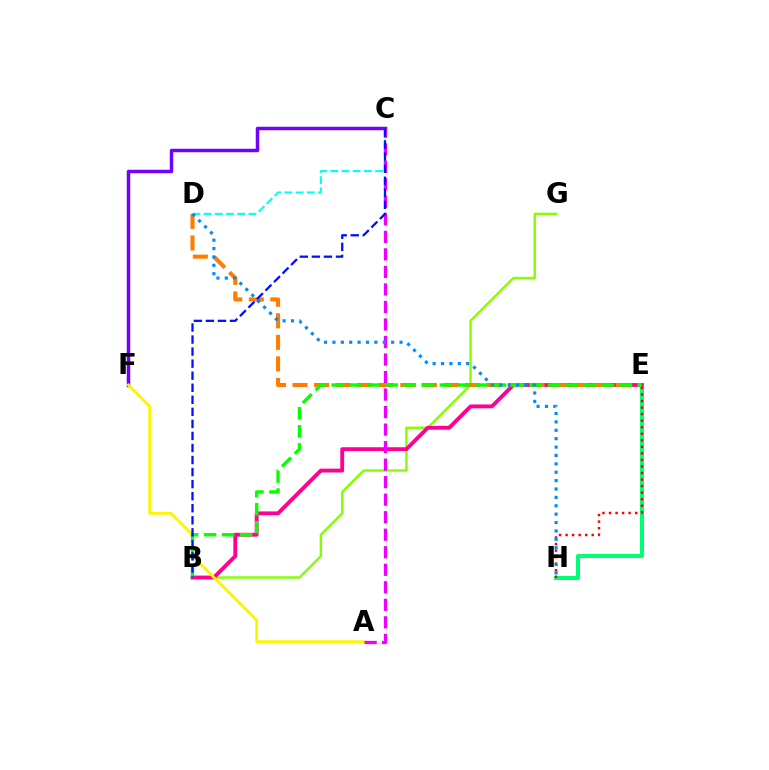{('B', 'G'): [{'color': '#84ff00', 'line_style': 'solid', 'thickness': 1.74}], ('E', 'H'): [{'color': '#00ff74', 'line_style': 'solid', 'thickness': 2.9}, {'color': '#ff0000', 'line_style': 'dotted', 'thickness': 1.78}], ('B', 'E'): [{'color': '#ff0094', 'line_style': 'solid', 'thickness': 2.78}, {'color': '#08ff00', 'line_style': 'dashed', 'thickness': 2.45}], ('D', 'E'): [{'color': '#ff7c00', 'line_style': 'dashed', 'thickness': 2.93}], ('C', 'F'): [{'color': '#7200ff', 'line_style': 'solid', 'thickness': 2.51}], ('C', 'D'): [{'color': '#00fff6', 'line_style': 'dashed', 'thickness': 1.52}], ('A', 'F'): [{'color': '#fcf500', 'line_style': 'solid', 'thickness': 2.02}], ('A', 'C'): [{'color': '#ee00ff', 'line_style': 'dashed', 'thickness': 2.38}], ('B', 'C'): [{'color': '#0010ff', 'line_style': 'dashed', 'thickness': 1.64}], ('D', 'H'): [{'color': '#008cff', 'line_style': 'dotted', 'thickness': 2.28}]}